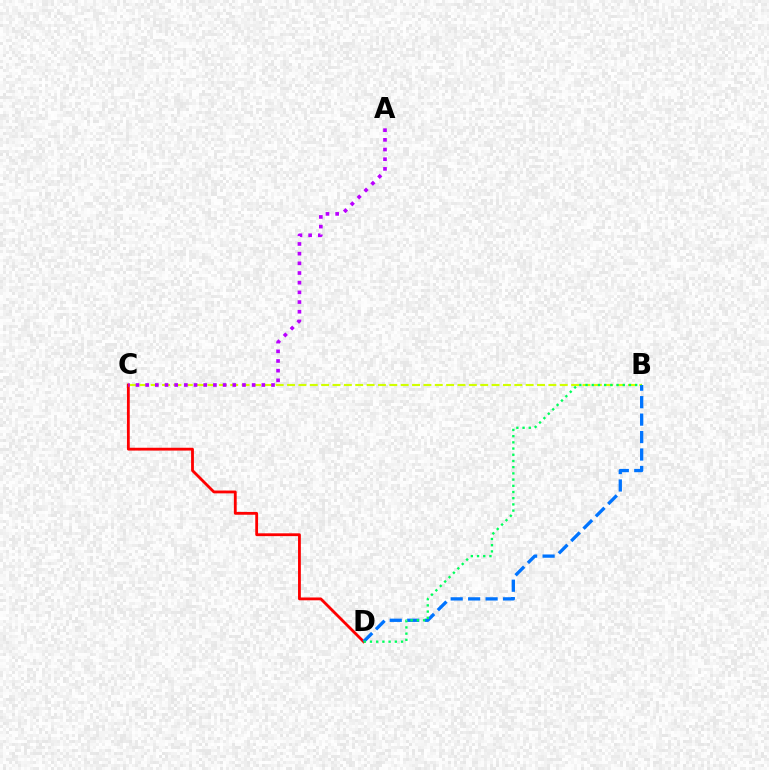{('B', 'C'): [{'color': '#d1ff00', 'line_style': 'dashed', 'thickness': 1.54}], ('C', 'D'): [{'color': '#ff0000', 'line_style': 'solid', 'thickness': 2.03}], ('B', 'D'): [{'color': '#0074ff', 'line_style': 'dashed', 'thickness': 2.37}, {'color': '#00ff5c', 'line_style': 'dotted', 'thickness': 1.69}], ('A', 'C'): [{'color': '#b900ff', 'line_style': 'dotted', 'thickness': 2.63}]}